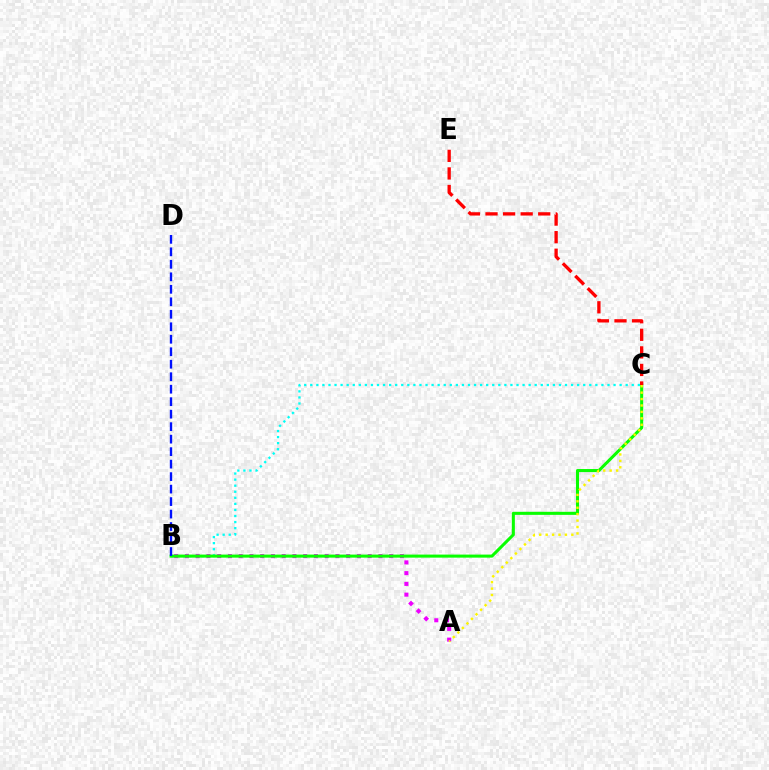{('B', 'C'): [{'color': '#00fff6', 'line_style': 'dotted', 'thickness': 1.65}, {'color': '#08ff00', 'line_style': 'solid', 'thickness': 2.2}], ('A', 'B'): [{'color': '#ee00ff', 'line_style': 'dotted', 'thickness': 2.92}], ('B', 'D'): [{'color': '#0010ff', 'line_style': 'dashed', 'thickness': 1.7}], ('A', 'C'): [{'color': '#fcf500', 'line_style': 'dotted', 'thickness': 1.75}], ('C', 'E'): [{'color': '#ff0000', 'line_style': 'dashed', 'thickness': 2.39}]}